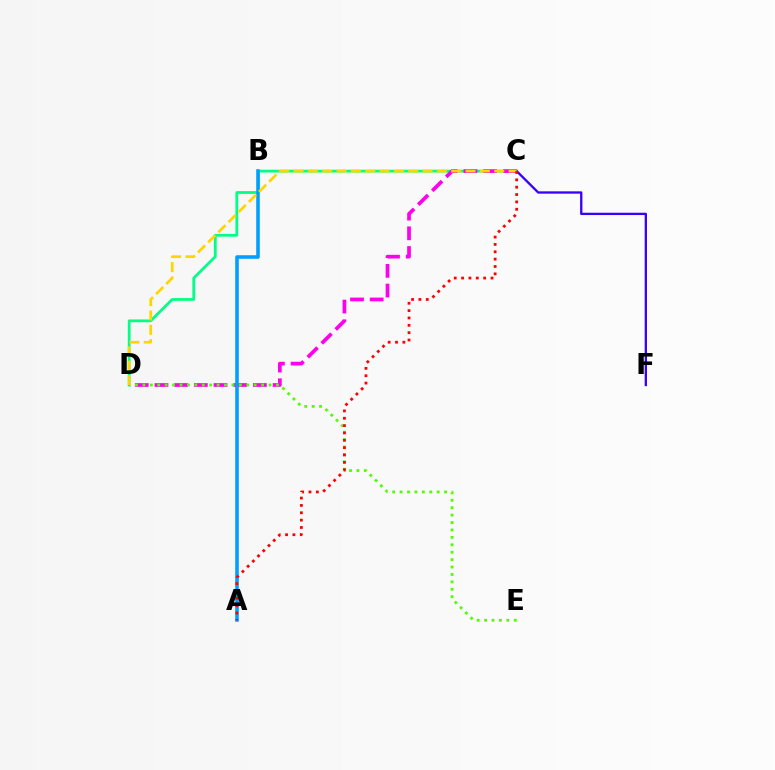{('C', 'D'): [{'color': '#00ff86', 'line_style': 'solid', 'thickness': 2.0}, {'color': '#ff00ed', 'line_style': 'dashed', 'thickness': 2.67}, {'color': '#ffd500', 'line_style': 'dashed', 'thickness': 1.95}], ('A', 'B'): [{'color': '#009eff', 'line_style': 'solid', 'thickness': 2.56}], ('D', 'E'): [{'color': '#4fff00', 'line_style': 'dotted', 'thickness': 2.02}], ('C', 'F'): [{'color': '#3700ff', 'line_style': 'solid', 'thickness': 1.66}], ('A', 'C'): [{'color': '#ff0000', 'line_style': 'dotted', 'thickness': 2.0}]}